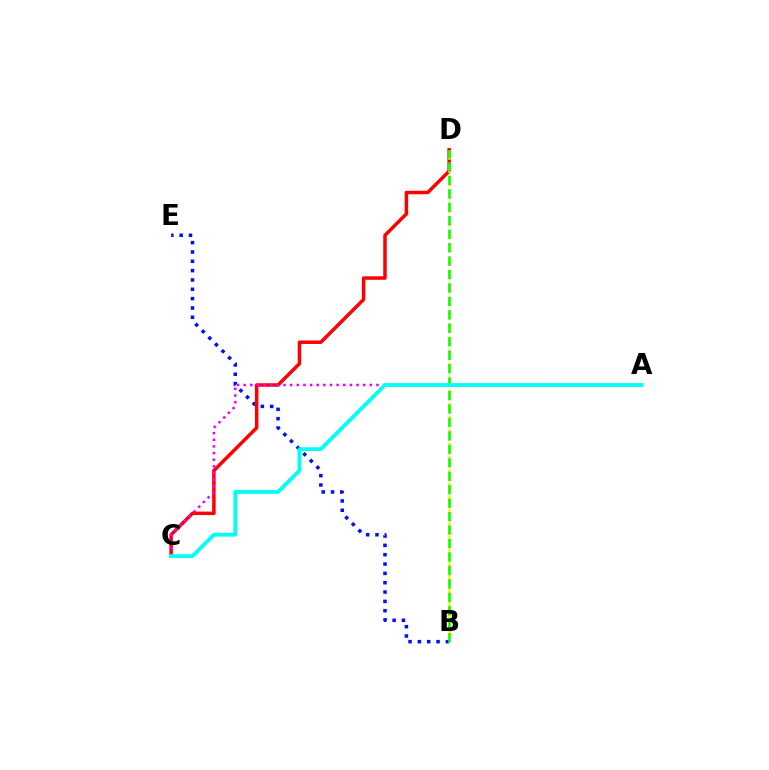{('B', 'E'): [{'color': '#0010ff', 'line_style': 'dotted', 'thickness': 2.54}], ('C', 'D'): [{'color': '#ff0000', 'line_style': 'solid', 'thickness': 2.51}], ('B', 'D'): [{'color': '#fcf500', 'line_style': 'dashed', 'thickness': 1.8}, {'color': '#08ff00', 'line_style': 'dashed', 'thickness': 1.83}], ('A', 'C'): [{'color': '#ee00ff', 'line_style': 'dotted', 'thickness': 1.8}, {'color': '#00fff6', 'line_style': 'solid', 'thickness': 2.73}]}